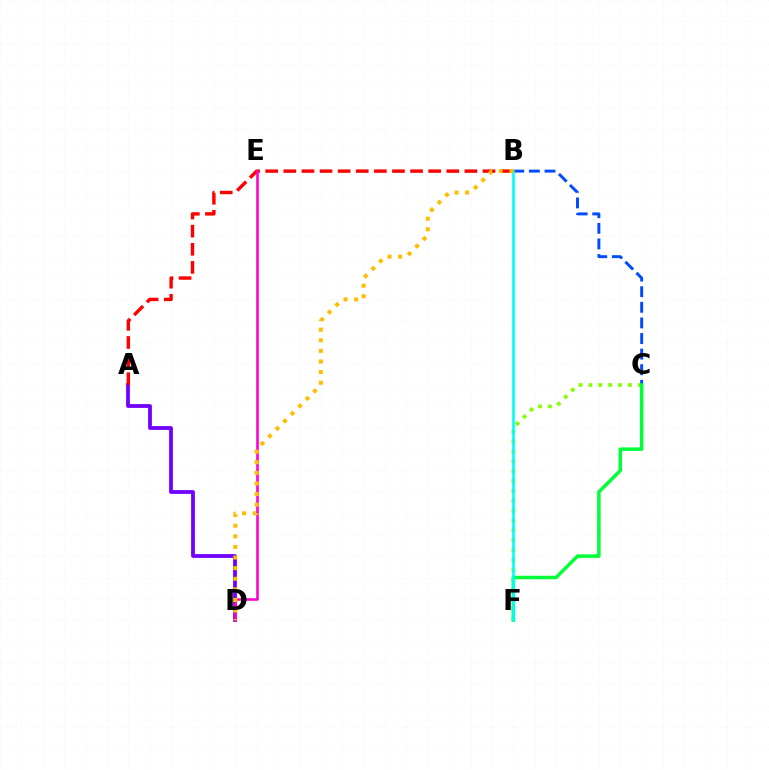{('C', 'F'): [{'color': '#84ff00', 'line_style': 'dotted', 'thickness': 2.68}, {'color': '#00ff39', 'line_style': 'solid', 'thickness': 2.51}], ('A', 'D'): [{'color': '#7200ff', 'line_style': 'solid', 'thickness': 2.73}], ('A', 'B'): [{'color': '#ff0000', 'line_style': 'dashed', 'thickness': 2.46}], ('B', 'C'): [{'color': '#004bff', 'line_style': 'dashed', 'thickness': 2.12}], ('D', 'E'): [{'color': '#ff00cf', 'line_style': 'solid', 'thickness': 1.86}], ('B', 'F'): [{'color': '#00fff6', 'line_style': 'solid', 'thickness': 1.91}], ('B', 'D'): [{'color': '#ffbd00', 'line_style': 'dotted', 'thickness': 2.88}]}